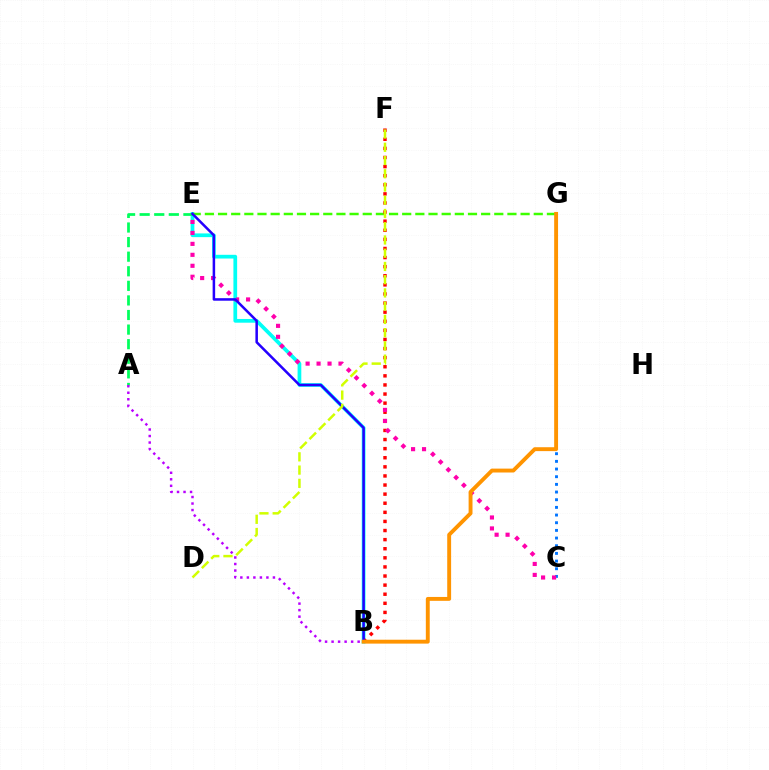{('B', 'E'): [{'color': '#00fff6', 'line_style': 'solid', 'thickness': 2.68}, {'color': '#2500ff', 'line_style': 'solid', 'thickness': 1.82}], ('E', 'G'): [{'color': '#3dff00', 'line_style': 'dashed', 'thickness': 1.79}], ('A', 'E'): [{'color': '#00ff5c', 'line_style': 'dashed', 'thickness': 1.98}], ('A', 'B'): [{'color': '#b900ff', 'line_style': 'dotted', 'thickness': 1.77}], ('B', 'F'): [{'color': '#ff0000', 'line_style': 'dotted', 'thickness': 2.47}], ('C', 'G'): [{'color': '#0074ff', 'line_style': 'dotted', 'thickness': 2.08}], ('C', 'E'): [{'color': '#ff00ac', 'line_style': 'dotted', 'thickness': 2.98}], ('B', 'G'): [{'color': '#ff9400', 'line_style': 'solid', 'thickness': 2.8}], ('D', 'F'): [{'color': '#d1ff00', 'line_style': 'dashed', 'thickness': 1.8}]}